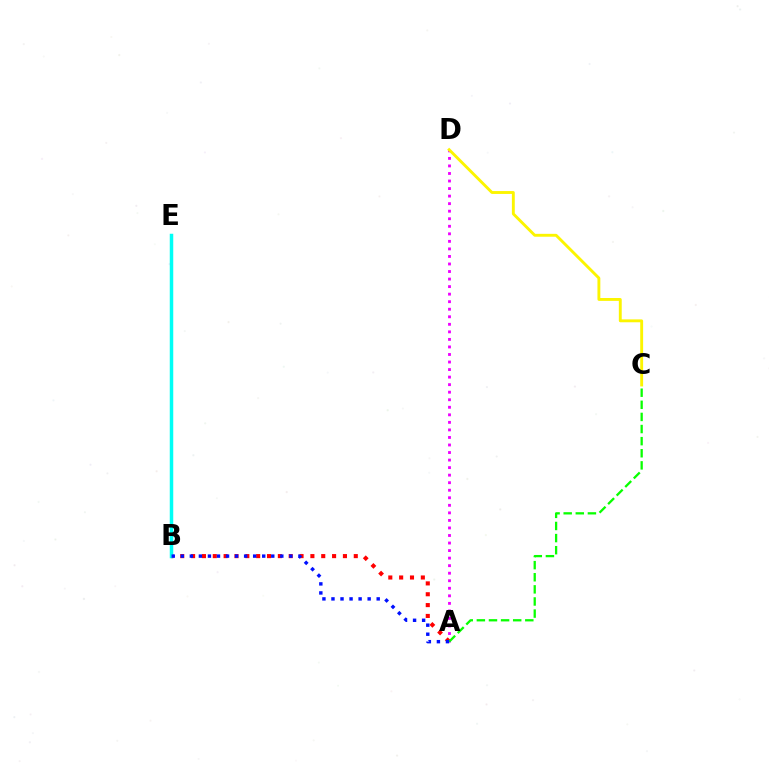{('A', 'D'): [{'color': '#ee00ff', 'line_style': 'dotted', 'thickness': 2.05}], ('C', 'D'): [{'color': '#fcf500', 'line_style': 'solid', 'thickness': 2.08}], ('A', 'B'): [{'color': '#ff0000', 'line_style': 'dotted', 'thickness': 2.95}, {'color': '#0010ff', 'line_style': 'dotted', 'thickness': 2.46}], ('B', 'E'): [{'color': '#00fff6', 'line_style': 'solid', 'thickness': 2.51}], ('A', 'C'): [{'color': '#08ff00', 'line_style': 'dashed', 'thickness': 1.65}]}